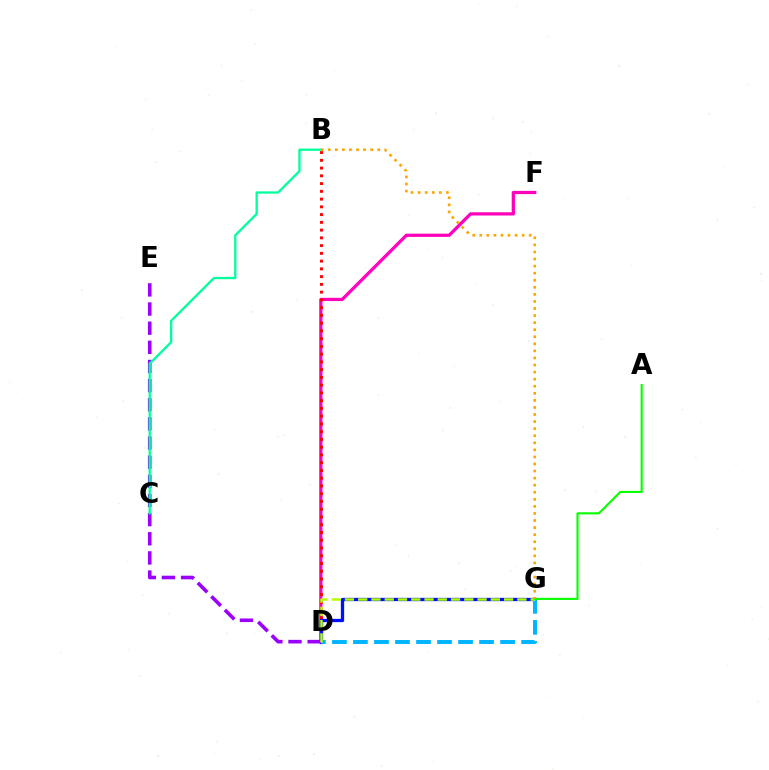{('D', 'F'): [{'color': '#ff00bd', 'line_style': 'solid', 'thickness': 2.33}], ('B', 'D'): [{'color': '#ff0000', 'line_style': 'dotted', 'thickness': 2.11}], ('D', 'G'): [{'color': '#0010ff', 'line_style': 'solid', 'thickness': 2.36}, {'color': '#00b5ff', 'line_style': 'dashed', 'thickness': 2.86}, {'color': '#b3ff00', 'line_style': 'dashed', 'thickness': 1.8}], ('D', 'E'): [{'color': '#9b00ff', 'line_style': 'dashed', 'thickness': 2.6}], ('B', 'C'): [{'color': '#00ff9d', 'line_style': 'solid', 'thickness': 1.66}], ('A', 'G'): [{'color': '#08ff00', 'line_style': 'solid', 'thickness': 1.53}], ('B', 'G'): [{'color': '#ffa500', 'line_style': 'dotted', 'thickness': 1.92}]}